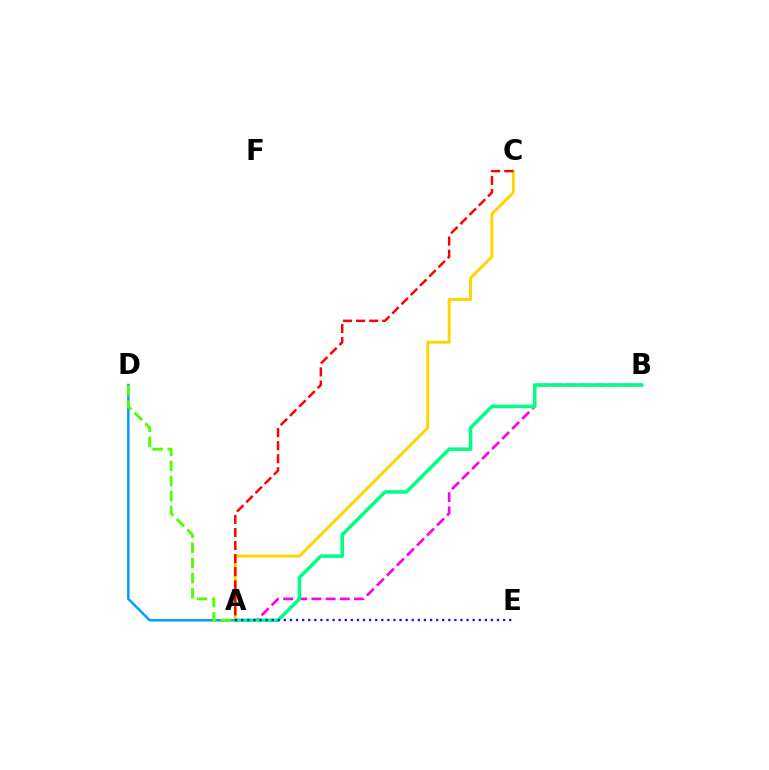{('A', 'D'): [{'color': '#009eff', 'line_style': 'solid', 'thickness': 1.78}, {'color': '#4fff00', 'line_style': 'dashed', 'thickness': 2.06}], ('A', 'B'): [{'color': '#ff00ed', 'line_style': 'dashed', 'thickness': 1.93}, {'color': '#00ff86', 'line_style': 'solid', 'thickness': 2.55}], ('A', 'C'): [{'color': '#ffd500', 'line_style': 'solid', 'thickness': 2.13}, {'color': '#ff0000', 'line_style': 'dashed', 'thickness': 1.77}], ('A', 'E'): [{'color': '#3700ff', 'line_style': 'dotted', 'thickness': 1.65}]}